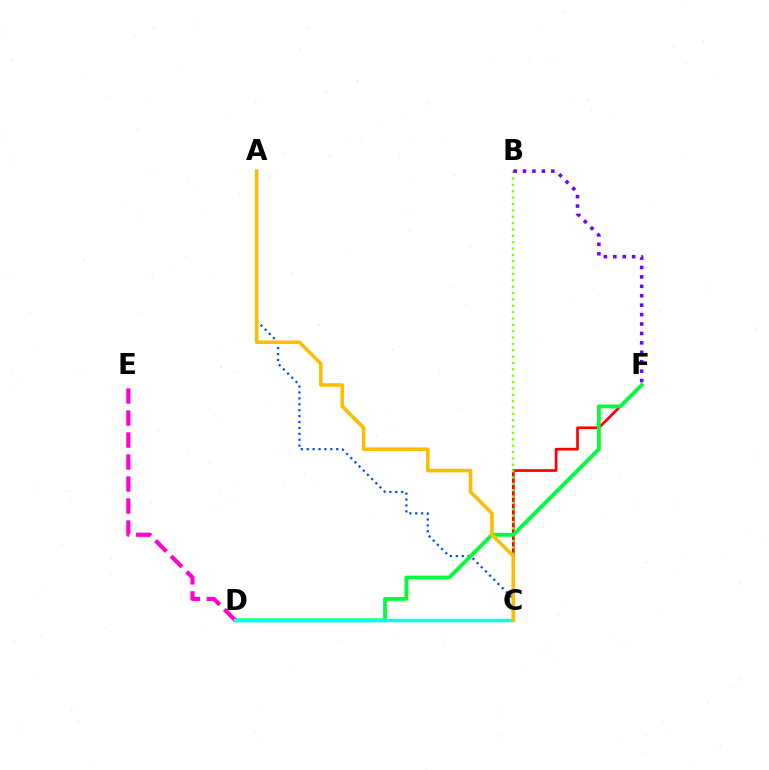{('A', 'C'): [{'color': '#004bff', 'line_style': 'dotted', 'thickness': 1.6}, {'color': '#ffbd00', 'line_style': 'solid', 'thickness': 2.58}], ('C', 'F'): [{'color': '#ff0000', 'line_style': 'solid', 'thickness': 1.94}], ('B', 'C'): [{'color': '#84ff00', 'line_style': 'dotted', 'thickness': 1.73}], ('D', 'F'): [{'color': '#00ff39', 'line_style': 'solid', 'thickness': 2.75}], ('D', 'E'): [{'color': '#ff00cf', 'line_style': 'dashed', 'thickness': 2.99}], ('C', 'D'): [{'color': '#00fff6', 'line_style': 'solid', 'thickness': 2.49}], ('B', 'F'): [{'color': '#7200ff', 'line_style': 'dotted', 'thickness': 2.56}]}